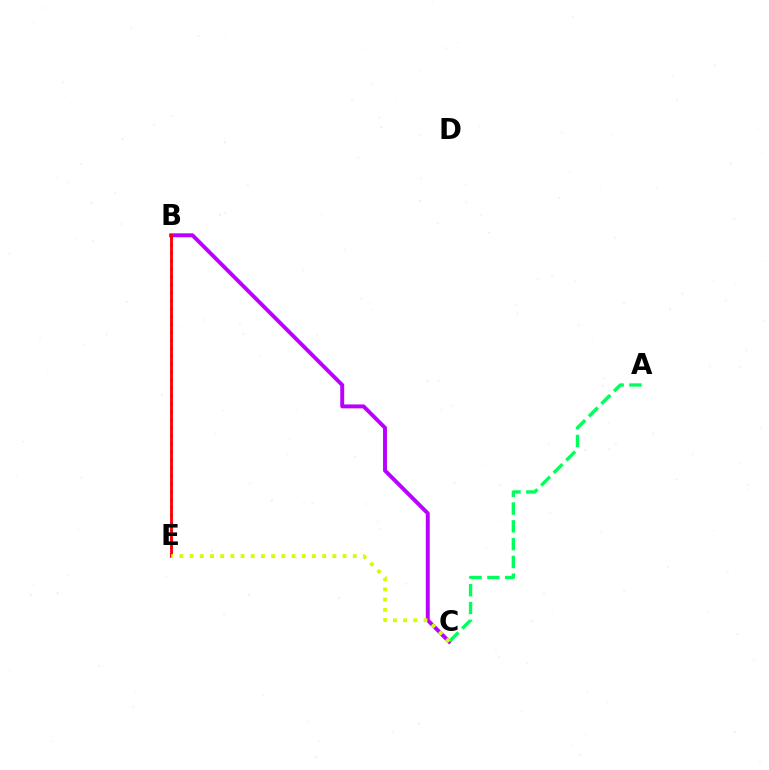{('B', 'C'): [{'color': '#b900ff', 'line_style': 'solid', 'thickness': 2.82}], ('B', 'E'): [{'color': '#0074ff', 'line_style': 'dotted', 'thickness': 2.16}, {'color': '#ff0000', 'line_style': 'solid', 'thickness': 2.05}], ('A', 'C'): [{'color': '#00ff5c', 'line_style': 'dashed', 'thickness': 2.42}], ('C', 'E'): [{'color': '#d1ff00', 'line_style': 'dotted', 'thickness': 2.77}]}